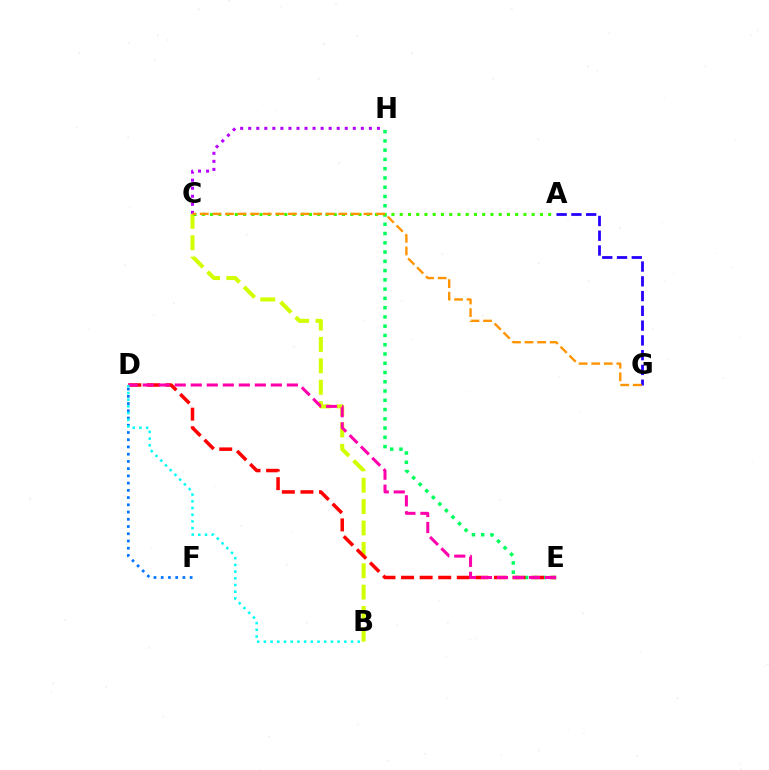{('B', 'C'): [{'color': '#d1ff00', 'line_style': 'dashed', 'thickness': 2.9}], ('D', 'F'): [{'color': '#0074ff', 'line_style': 'dotted', 'thickness': 1.97}], ('E', 'H'): [{'color': '#00ff5c', 'line_style': 'dotted', 'thickness': 2.52}], ('D', 'E'): [{'color': '#ff0000', 'line_style': 'dashed', 'thickness': 2.52}, {'color': '#ff00ac', 'line_style': 'dashed', 'thickness': 2.18}], ('C', 'H'): [{'color': '#b900ff', 'line_style': 'dotted', 'thickness': 2.19}], ('B', 'D'): [{'color': '#00fff6', 'line_style': 'dotted', 'thickness': 1.82}], ('A', 'C'): [{'color': '#3dff00', 'line_style': 'dotted', 'thickness': 2.24}], ('A', 'G'): [{'color': '#2500ff', 'line_style': 'dashed', 'thickness': 2.01}], ('C', 'G'): [{'color': '#ff9400', 'line_style': 'dashed', 'thickness': 1.71}]}